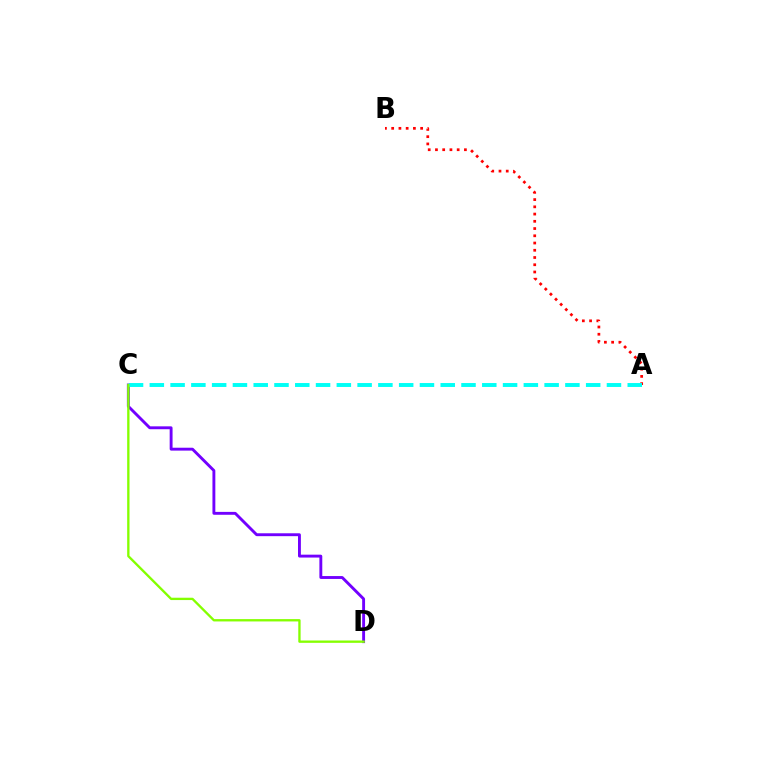{('C', 'D'): [{'color': '#7200ff', 'line_style': 'solid', 'thickness': 2.08}, {'color': '#84ff00', 'line_style': 'solid', 'thickness': 1.68}], ('A', 'B'): [{'color': '#ff0000', 'line_style': 'dotted', 'thickness': 1.97}], ('A', 'C'): [{'color': '#00fff6', 'line_style': 'dashed', 'thickness': 2.82}]}